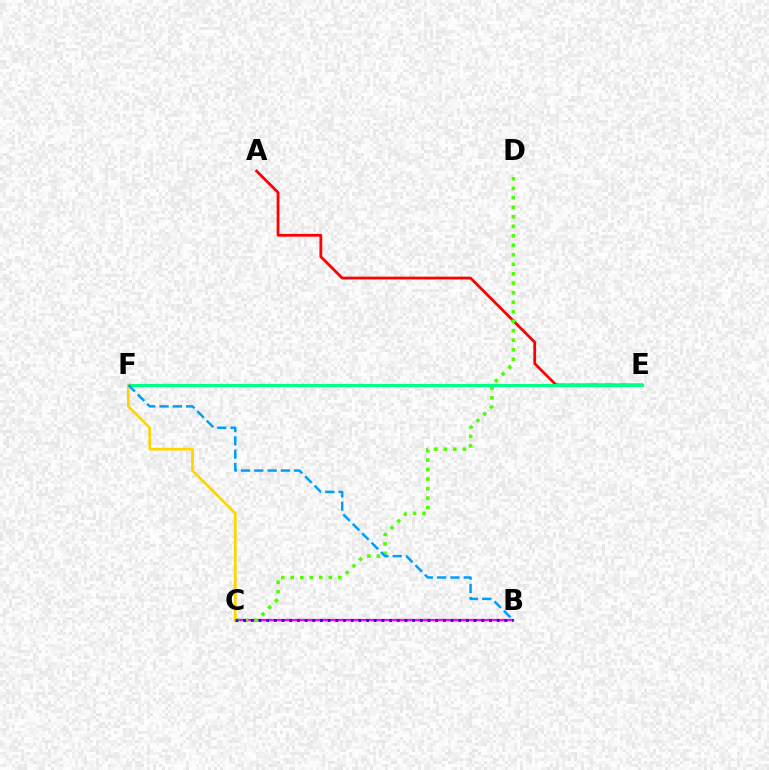{('B', 'C'): [{'color': '#ff00ed', 'line_style': 'solid', 'thickness': 1.63}, {'color': '#3700ff', 'line_style': 'dotted', 'thickness': 2.09}], ('A', 'E'): [{'color': '#ff0000', 'line_style': 'solid', 'thickness': 2.0}], ('C', 'D'): [{'color': '#4fff00', 'line_style': 'dotted', 'thickness': 2.58}], ('E', 'F'): [{'color': '#00ff86', 'line_style': 'solid', 'thickness': 2.2}], ('C', 'F'): [{'color': '#ffd500', 'line_style': 'solid', 'thickness': 1.95}], ('B', 'F'): [{'color': '#009eff', 'line_style': 'dashed', 'thickness': 1.81}]}